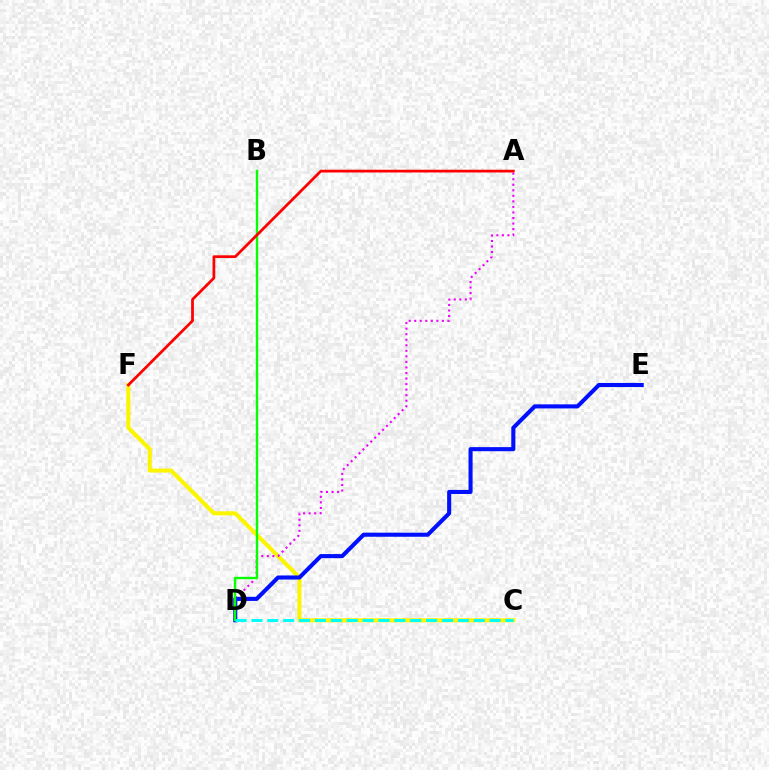{('C', 'F'): [{'color': '#fcf500', 'line_style': 'solid', 'thickness': 2.93}], ('A', 'D'): [{'color': '#ee00ff', 'line_style': 'dotted', 'thickness': 1.51}], ('D', 'E'): [{'color': '#0010ff', 'line_style': 'solid', 'thickness': 2.94}], ('B', 'D'): [{'color': '#08ff00', 'line_style': 'solid', 'thickness': 1.72}], ('C', 'D'): [{'color': '#00fff6', 'line_style': 'dashed', 'thickness': 2.16}], ('A', 'F'): [{'color': '#ff0000', 'line_style': 'solid', 'thickness': 1.98}]}